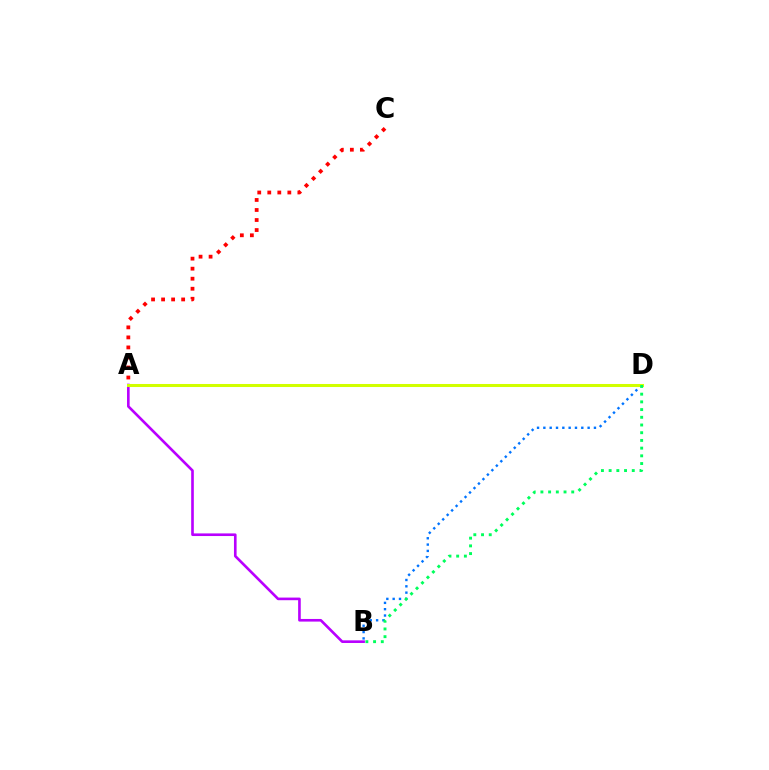{('A', 'B'): [{'color': '#b900ff', 'line_style': 'solid', 'thickness': 1.89}], ('A', 'C'): [{'color': '#ff0000', 'line_style': 'dotted', 'thickness': 2.73}], ('B', 'D'): [{'color': '#0074ff', 'line_style': 'dotted', 'thickness': 1.72}, {'color': '#00ff5c', 'line_style': 'dotted', 'thickness': 2.09}], ('A', 'D'): [{'color': '#d1ff00', 'line_style': 'solid', 'thickness': 2.19}]}